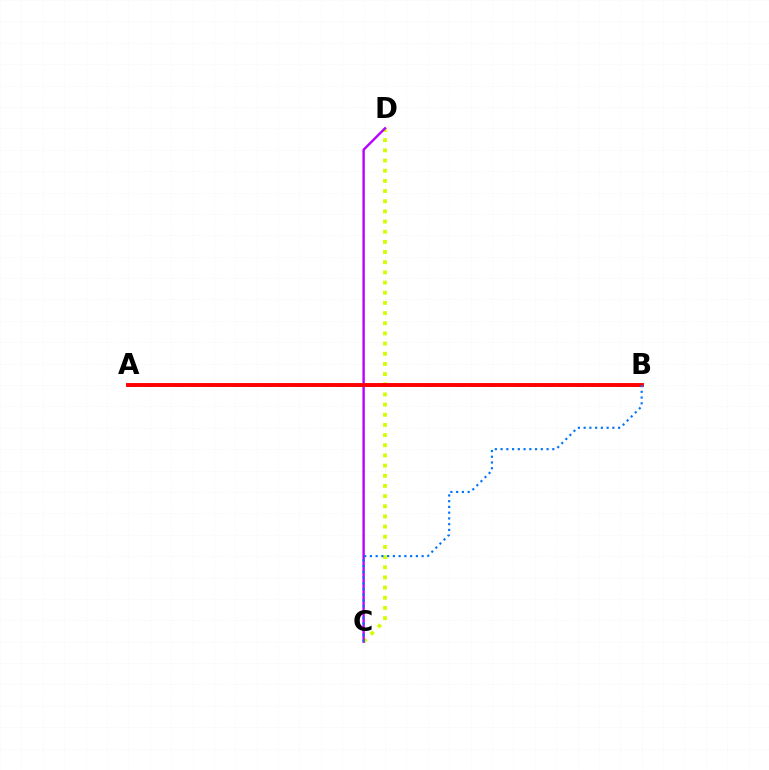{('C', 'D'): [{'color': '#d1ff00', 'line_style': 'dotted', 'thickness': 2.76}, {'color': '#b900ff', 'line_style': 'solid', 'thickness': 1.71}], ('A', 'B'): [{'color': '#00ff5c', 'line_style': 'dashed', 'thickness': 2.01}, {'color': '#ff0000', 'line_style': 'solid', 'thickness': 2.8}], ('B', 'C'): [{'color': '#0074ff', 'line_style': 'dotted', 'thickness': 1.56}]}